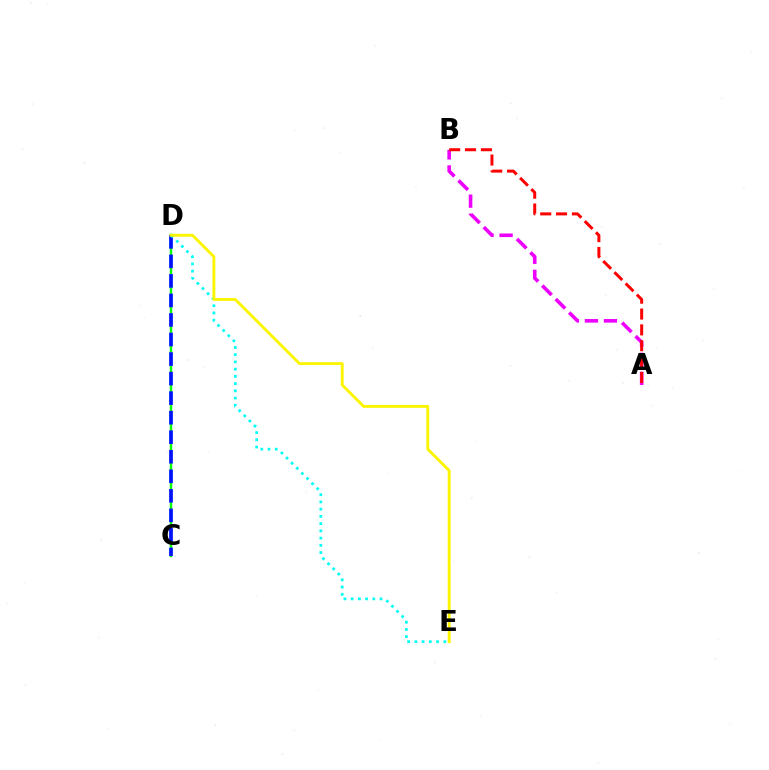{('C', 'D'): [{'color': '#08ff00', 'line_style': 'solid', 'thickness': 1.76}, {'color': '#0010ff', 'line_style': 'dashed', 'thickness': 2.65}], ('A', 'B'): [{'color': '#ee00ff', 'line_style': 'dashed', 'thickness': 2.59}, {'color': '#ff0000', 'line_style': 'dashed', 'thickness': 2.15}], ('D', 'E'): [{'color': '#00fff6', 'line_style': 'dotted', 'thickness': 1.96}, {'color': '#fcf500', 'line_style': 'solid', 'thickness': 2.07}]}